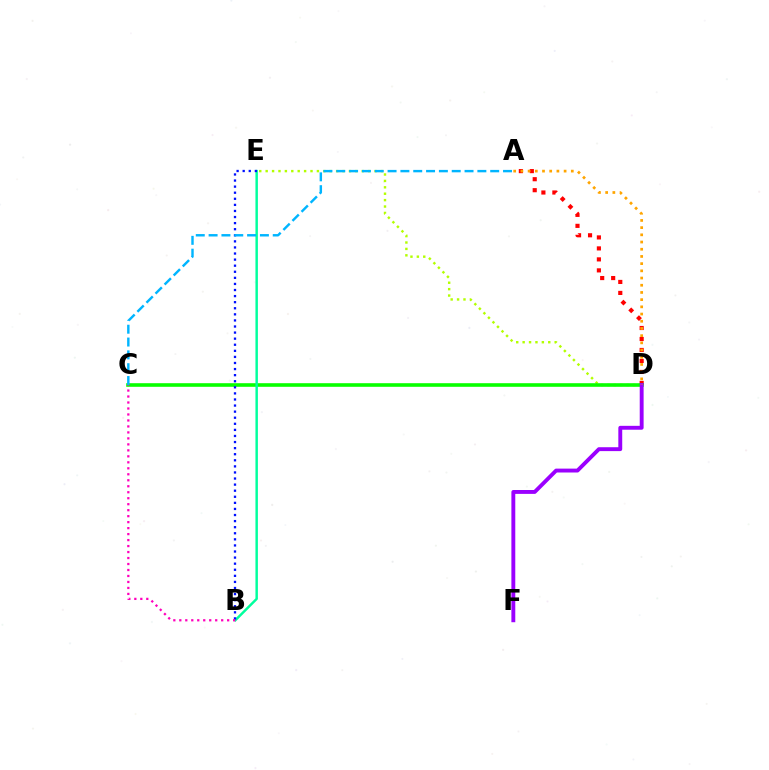{('A', 'D'): [{'color': '#ff0000', 'line_style': 'dotted', 'thickness': 2.98}, {'color': '#ffa500', 'line_style': 'dotted', 'thickness': 1.96}], ('D', 'E'): [{'color': '#b3ff00', 'line_style': 'dotted', 'thickness': 1.74}], ('C', 'D'): [{'color': '#08ff00', 'line_style': 'solid', 'thickness': 2.6}], ('B', 'E'): [{'color': '#00ff9d', 'line_style': 'solid', 'thickness': 1.77}, {'color': '#0010ff', 'line_style': 'dotted', 'thickness': 1.65}], ('D', 'F'): [{'color': '#9b00ff', 'line_style': 'solid', 'thickness': 2.8}], ('B', 'C'): [{'color': '#ff00bd', 'line_style': 'dotted', 'thickness': 1.63}], ('A', 'C'): [{'color': '#00b5ff', 'line_style': 'dashed', 'thickness': 1.74}]}